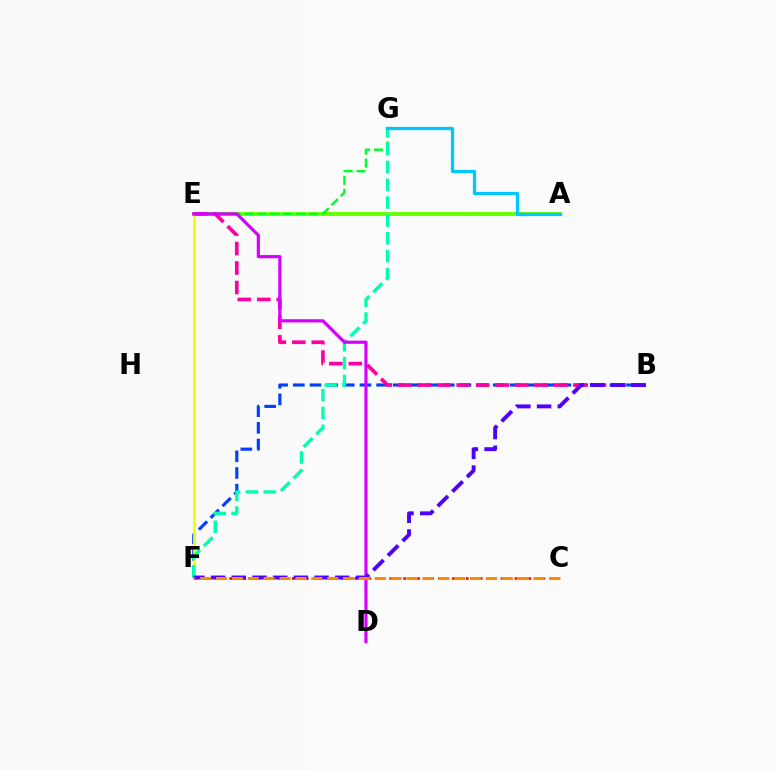{('B', 'F'): [{'color': '#003fff', 'line_style': 'dashed', 'thickness': 2.26}, {'color': '#4f00ff', 'line_style': 'dashed', 'thickness': 2.81}], ('A', 'E'): [{'color': '#66ff00', 'line_style': 'solid', 'thickness': 2.78}], ('C', 'F'): [{'color': '#ff0000', 'line_style': 'dotted', 'thickness': 1.89}, {'color': '#ff8800', 'line_style': 'dashed', 'thickness': 2.16}], ('E', 'G'): [{'color': '#00ff27', 'line_style': 'dashed', 'thickness': 1.76}], ('E', 'F'): [{'color': '#eeff00', 'line_style': 'solid', 'thickness': 2.02}], ('B', 'E'): [{'color': '#ff00a0', 'line_style': 'dashed', 'thickness': 2.64}], ('F', 'G'): [{'color': '#00ffaf', 'line_style': 'dashed', 'thickness': 2.42}], ('D', 'E'): [{'color': '#d600ff', 'line_style': 'solid', 'thickness': 2.29}], ('A', 'G'): [{'color': '#00c7ff', 'line_style': 'solid', 'thickness': 2.34}]}